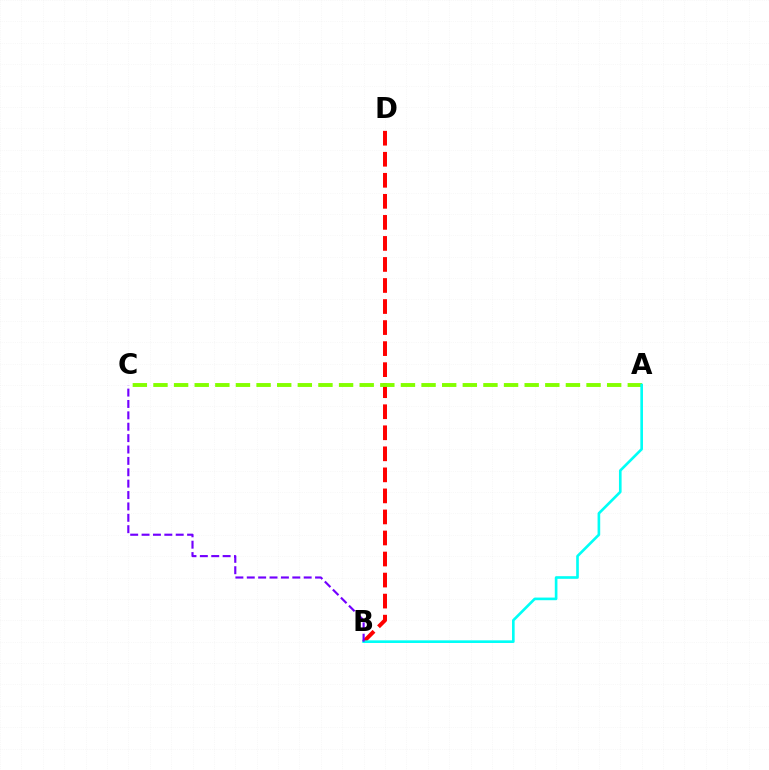{('B', 'D'): [{'color': '#ff0000', 'line_style': 'dashed', 'thickness': 2.86}], ('A', 'C'): [{'color': '#84ff00', 'line_style': 'dashed', 'thickness': 2.8}], ('A', 'B'): [{'color': '#00fff6', 'line_style': 'solid', 'thickness': 1.9}], ('B', 'C'): [{'color': '#7200ff', 'line_style': 'dashed', 'thickness': 1.55}]}